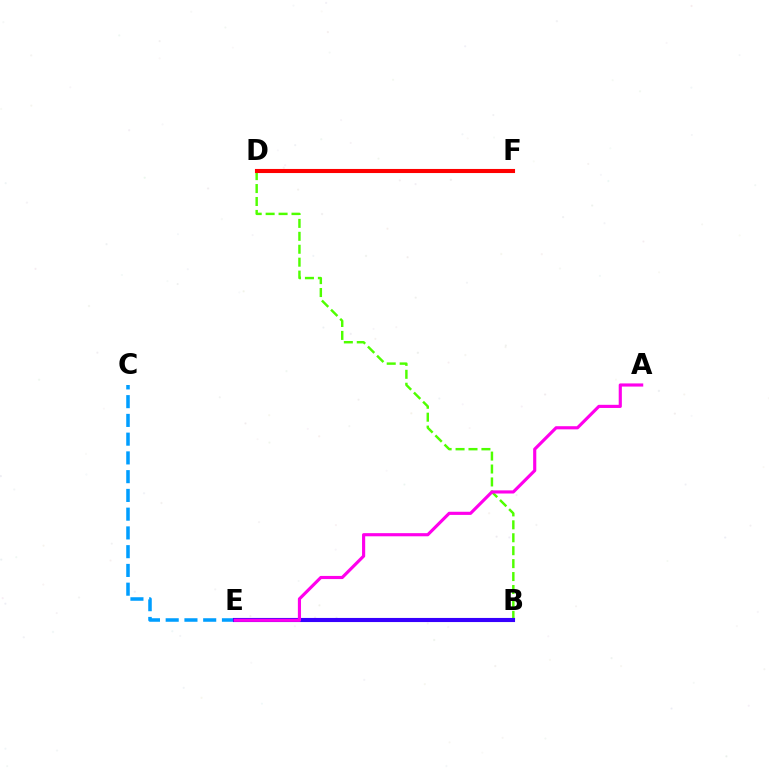{('B', 'D'): [{'color': '#4fff00', 'line_style': 'dashed', 'thickness': 1.76}], ('B', 'E'): [{'color': '#00ff86', 'line_style': 'dashed', 'thickness': 1.96}, {'color': '#3700ff', 'line_style': 'solid', 'thickness': 2.96}], ('D', 'F'): [{'color': '#ffd500', 'line_style': 'solid', 'thickness': 2.87}, {'color': '#ff0000', 'line_style': 'solid', 'thickness': 2.94}], ('C', 'E'): [{'color': '#009eff', 'line_style': 'dashed', 'thickness': 2.55}], ('A', 'E'): [{'color': '#ff00ed', 'line_style': 'solid', 'thickness': 2.26}]}